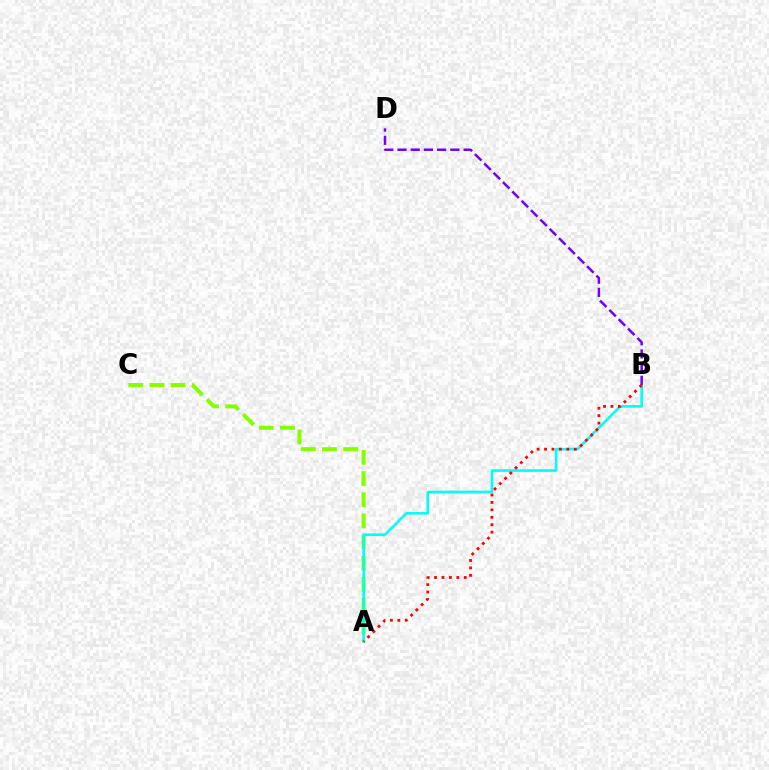{('A', 'C'): [{'color': '#84ff00', 'line_style': 'dashed', 'thickness': 2.88}], ('A', 'B'): [{'color': '#00fff6', 'line_style': 'solid', 'thickness': 1.89}, {'color': '#ff0000', 'line_style': 'dotted', 'thickness': 2.02}], ('B', 'D'): [{'color': '#7200ff', 'line_style': 'dashed', 'thickness': 1.8}]}